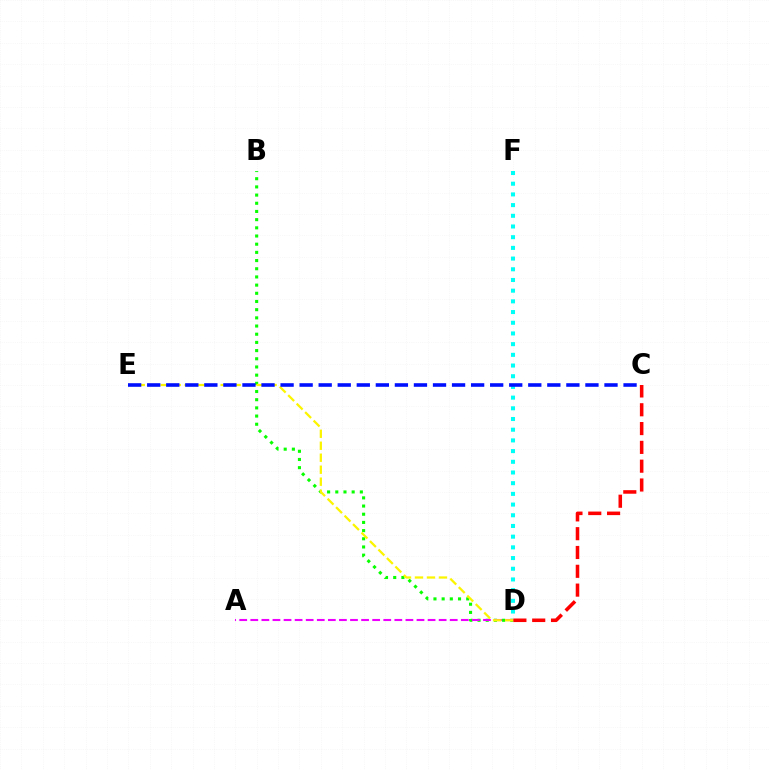{('B', 'D'): [{'color': '#08ff00', 'line_style': 'dotted', 'thickness': 2.22}], ('A', 'D'): [{'color': '#ee00ff', 'line_style': 'dashed', 'thickness': 1.51}], ('D', 'F'): [{'color': '#00fff6', 'line_style': 'dotted', 'thickness': 2.91}], ('D', 'E'): [{'color': '#fcf500', 'line_style': 'dashed', 'thickness': 1.63}], ('C', 'D'): [{'color': '#ff0000', 'line_style': 'dashed', 'thickness': 2.56}], ('C', 'E'): [{'color': '#0010ff', 'line_style': 'dashed', 'thickness': 2.59}]}